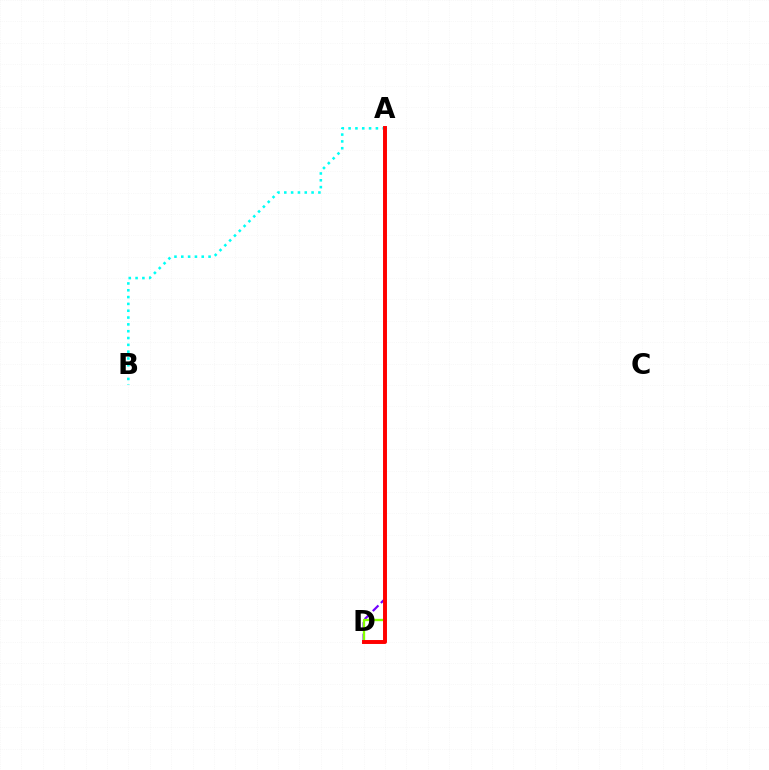{('A', 'D'): [{'color': '#7200ff', 'line_style': 'dashed', 'thickness': 1.56}, {'color': '#84ff00', 'line_style': 'solid', 'thickness': 1.68}, {'color': '#ff0000', 'line_style': 'solid', 'thickness': 2.84}], ('A', 'B'): [{'color': '#00fff6', 'line_style': 'dotted', 'thickness': 1.85}]}